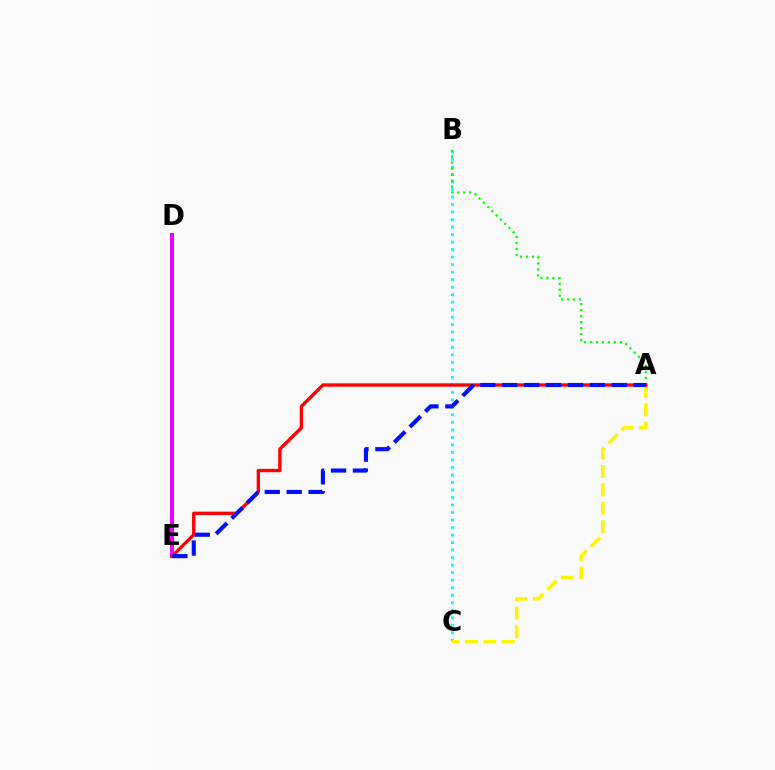{('B', 'C'): [{'color': '#00fff6', 'line_style': 'dotted', 'thickness': 2.04}], ('A', 'C'): [{'color': '#fcf500', 'line_style': 'dashed', 'thickness': 2.5}], ('D', 'E'): [{'color': '#ee00ff', 'line_style': 'solid', 'thickness': 2.87}], ('A', 'B'): [{'color': '#08ff00', 'line_style': 'dotted', 'thickness': 1.63}], ('A', 'E'): [{'color': '#ff0000', 'line_style': 'solid', 'thickness': 2.41}, {'color': '#0010ff', 'line_style': 'dashed', 'thickness': 2.98}]}